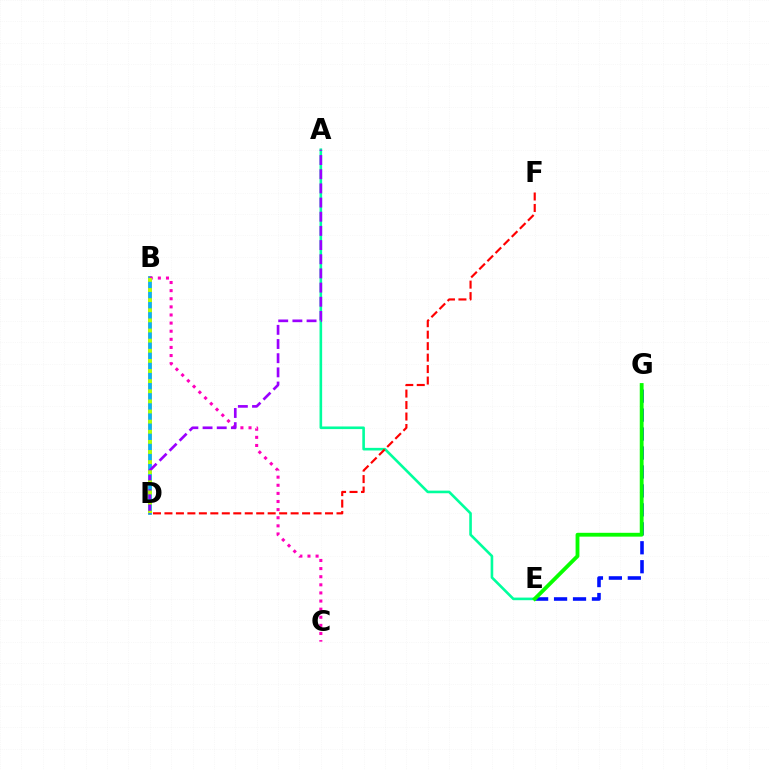{('B', 'D'): [{'color': '#ffa500', 'line_style': 'solid', 'thickness': 2.64}, {'color': '#00b5ff', 'line_style': 'solid', 'thickness': 2.59}, {'color': '#b3ff00', 'line_style': 'dotted', 'thickness': 2.75}], ('B', 'C'): [{'color': '#ff00bd', 'line_style': 'dotted', 'thickness': 2.2}], ('E', 'G'): [{'color': '#0010ff', 'line_style': 'dashed', 'thickness': 2.57}, {'color': '#08ff00', 'line_style': 'solid', 'thickness': 2.76}], ('A', 'E'): [{'color': '#00ff9d', 'line_style': 'solid', 'thickness': 1.88}], ('A', 'D'): [{'color': '#9b00ff', 'line_style': 'dashed', 'thickness': 1.93}], ('D', 'F'): [{'color': '#ff0000', 'line_style': 'dashed', 'thickness': 1.56}]}